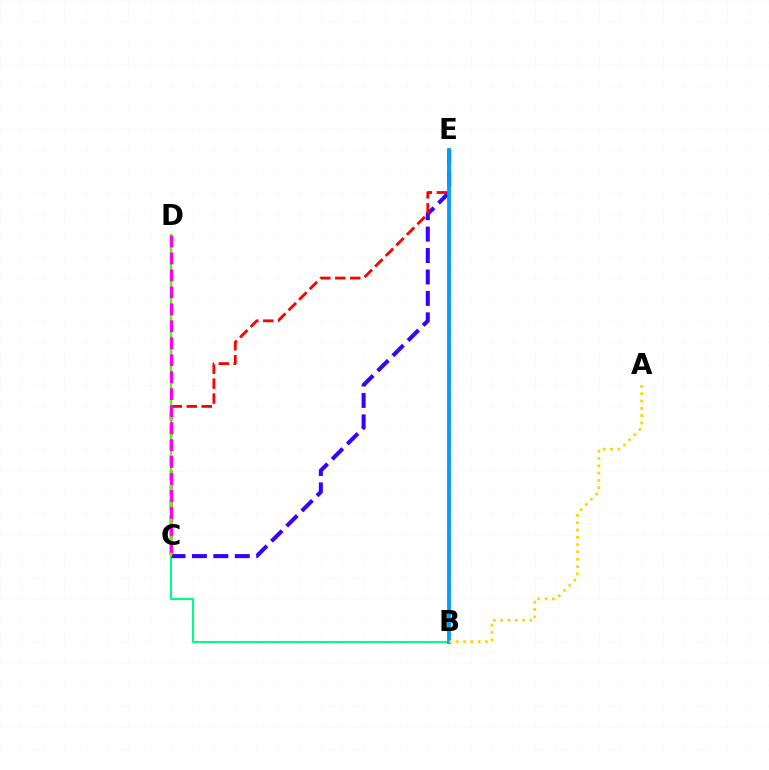{('B', 'C'): [{'color': '#00ff86', 'line_style': 'solid', 'thickness': 1.51}], ('C', 'E'): [{'color': '#3700ff', 'line_style': 'dashed', 'thickness': 2.91}, {'color': '#ff0000', 'line_style': 'dashed', 'thickness': 2.03}], ('B', 'E'): [{'color': '#009eff', 'line_style': 'solid', 'thickness': 2.74}], ('C', 'D'): [{'color': '#4fff00', 'line_style': 'solid', 'thickness': 1.66}, {'color': '#ff00ed', 'line_style': 'dashed', 'thickness': 2.31}], ('A', 'B'): [{'color': '#ffd500', 'line_style': 'dotted', 'thickness': 1.99}]}